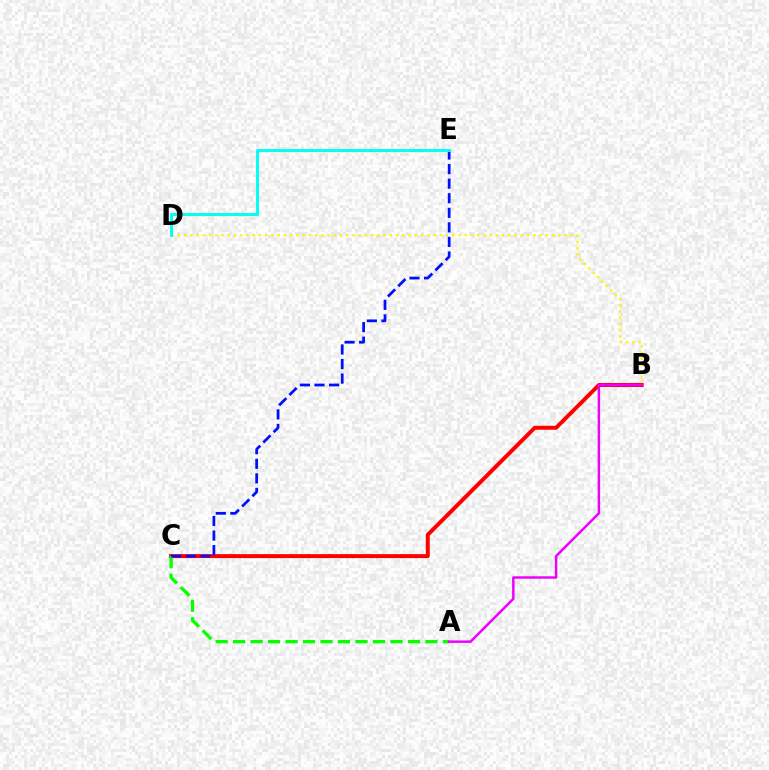{('B', 'D'): [{'color': '#fcf500', 'line_style': 'dotted', 'thickness': 1.69}], ('B', 'C'): [{'color': '#ff0000', 'line_style': 'solid', 'thickness': 2.85}], ('A', 'C'): [{'color': '#08ff00', 'line_style': 'dashed', 'thickness': 2.38}], ('C', 'E'): [{'color': '#0010ff', 'line_style': 'dashed', 'thickness': 1.98}], ('A', 'B'): [{'color': '#ee00ff', 'line_style': 'solid', 'thickness': 1.78}], ('D', 'E'): [{'color': '#00fff6', 'line_style': 'solid', 'thickness': 2.13}]}